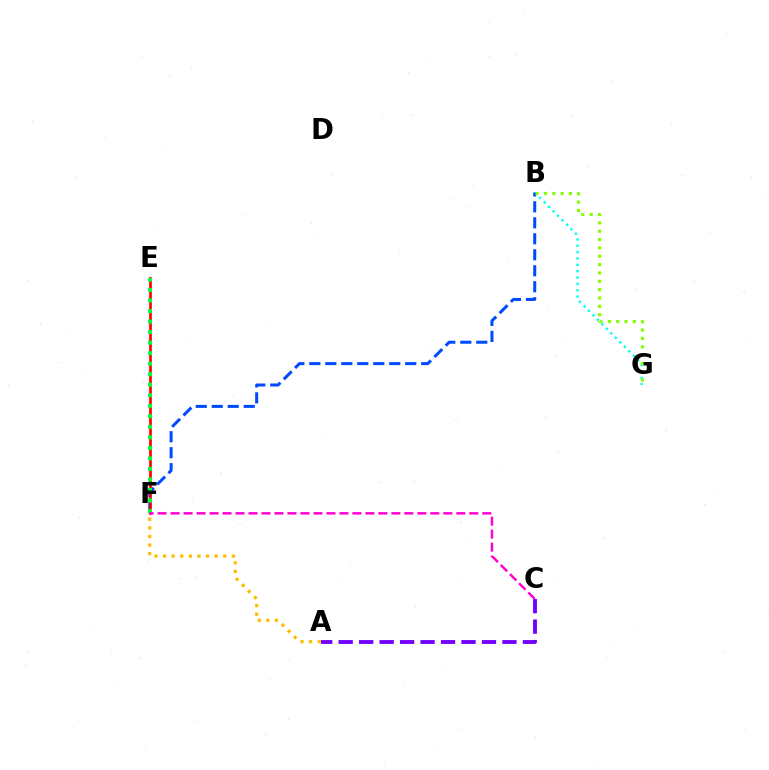{('A', 'F'): [{'color': '#ffbd00', 'line_style': 'dotted', 'thickness': 2.34}], ('B', 'G'): [{'color': '#00fff6', 'line_style': 'dotted', 'thickness': 1.72}, {'color': '#84ff00', 'line_style': 'dotted', 'thickness': 2.27}], ('B', 'F'): [{'color': '#004bff', 'line_style': 'dashed', 'thickness': 2.17}], ('E', 'F'): [{'color': '#ff0000', 'line_style': 'solid', 'thickness': 1.92}, {'color': '#00ff39', 'line_style': 'dotted', 'thickness': 2.86}], ('A', 'C'): [{'color': '#7200ff', 'line_style': 'dashed', 'thickness': 2.78}], ('C', 'F'): [{'color': '#ff00cf', 'line_style': 'dashed', 'thickness': 1.76}]}